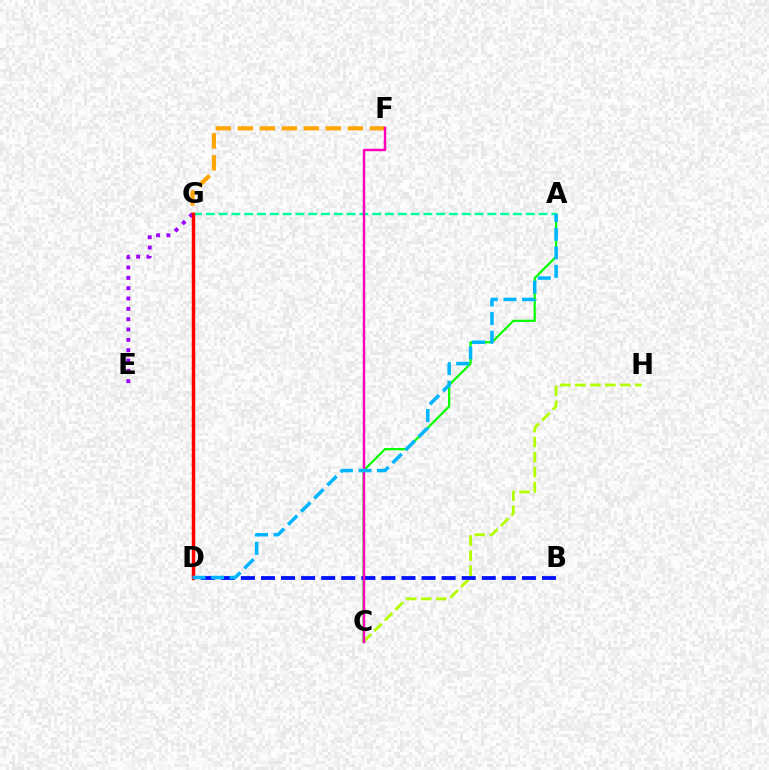{('A', 'C'): [{'color': '#08ff00', 'line_style': 'solid', 'thickness': 1.6}], ('F', 'G'): [{'color': '#ffa500', 'line_style': 'dashed', 'thickness': 2.99}], ('C', 'H'): [{'color': '#b3ff00', 'line_style': 'dashed', 'thickness': 2.04}], ('A', 'G'): [{'color': '#00ff9d', 'line_style': 'dashed', 'thickness': 1.74}], ('B', 'D'): [{'color': '#0010ff', 'line_style': 'dashed', 'thickness': 2.73}], ('C', 'F'): [{'color': '#ff00bd', 'line_style': 'solid', 'thickness': 1.76}], ('E', 'G'): [{'color': '#9b00ff', 'line_style': 'dotted', 'thickness': 2.81}], ('D', 'G'): [{'color': '#ff0000', 'line_style': 'solid', 'thickness': 2.49}], ('A', 'D'): [{'color': '#00b5ff', 'line_style': 'dashed', 'thickness': 2.52}]}